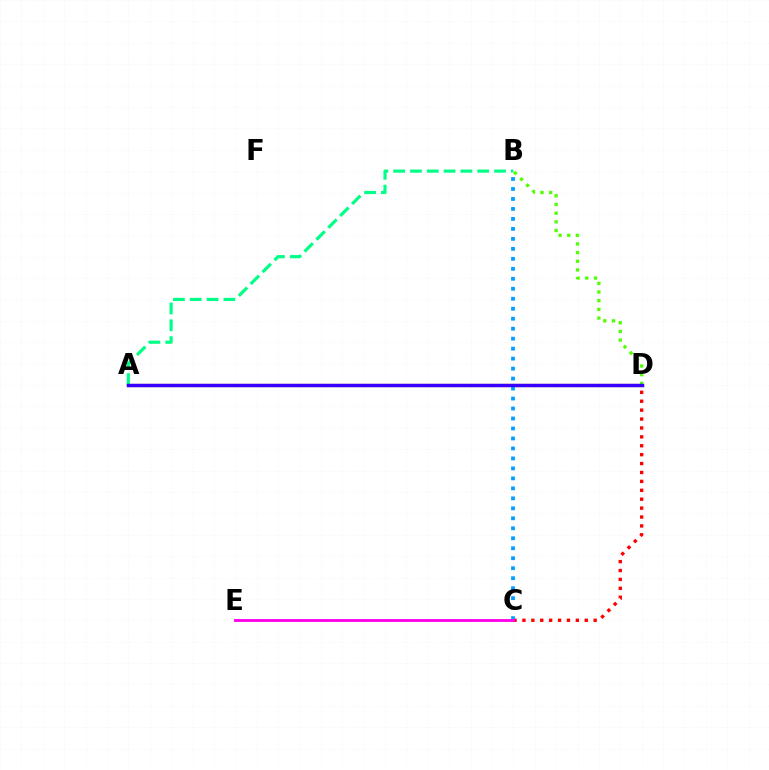{('A', 'D'): [{'color': '#ffd500', 'line_style': 'solid', 'thickness': 2.38}, {'color': '#3700ff', 'line_style': 'solid', 'thickness': 2.49}], ('B', 'D'): [{'color': '#4fff00', 'line_style': 'dotted', 'thickness': 2.36}], ('C', 'D'): [{'color': '#ff0000', 'line_style': 'dotted', 'thickness': 2.42}], ('B', 'C'): [{'color': '#009eff', 'line_style': 'dotted', 'thickness': 2.71}], ('C', 'E'): [{'color': '#ff00ed', 'line_style': 'solid', 'thickness': 2.06}], ('A', 'B'): [{'color': '#00ff86', 'line_style': 'dashed', 'thickness': 2.28}]}